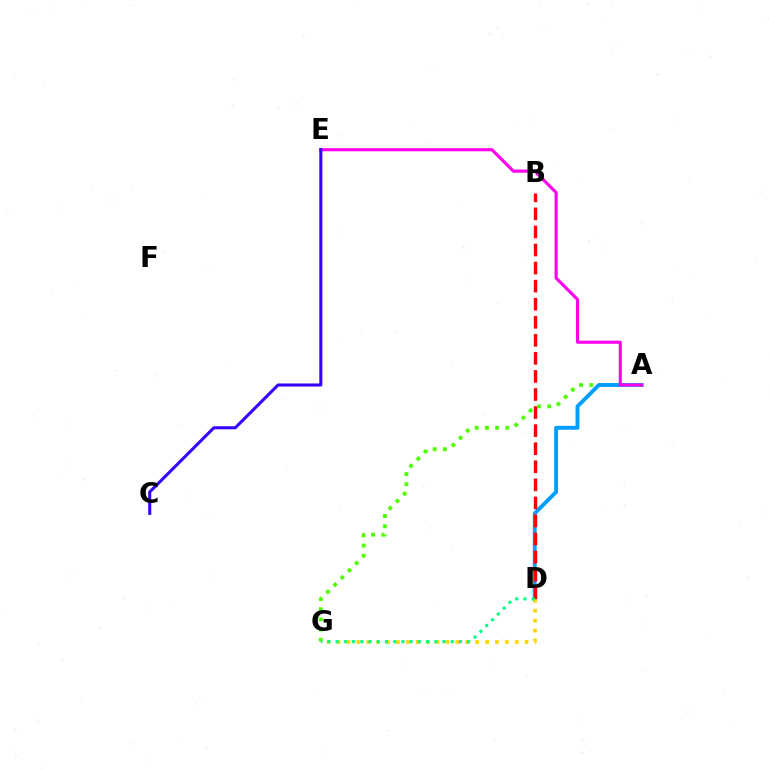{('A', 'G'): [{'color': '#4fff00', 'line_style': 'dotted', 'thickness': 2.76}], ('A', 'D'): [{'color': '#009eff', 'line_style': 'solid', 'thickness': 2.8}], ('A', 'E'): [{'color': '#ff00ed', 'line_style': 'solid', 'thickness': 2.24}], ('B', 'D'): [{'color': '#ff0000', 'line_style': 'dashed', 'thickness': 2.45}], ('D', 'G'): [{'color': '#ffd500', 'line_style': 'dotted', 'thickness': 2.69}, {'color': '#00ff86', 'line_style': 'dotted', 'thickness': 2.23}], ('C', 'E'): [{'color': '#3700ff', 'line_style': 'solid', 'thickness': 2.2}]}